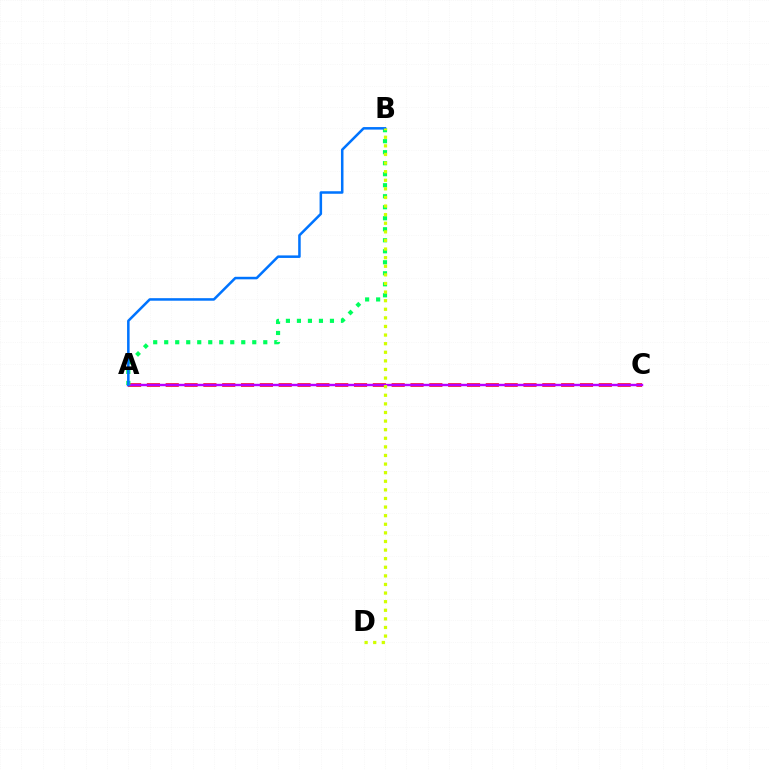{('A', 'C'): [{'color': '#ff0000', 'line_style': 'dashed', 'thickness': 2.56}, {'color': '#b900ff', 'line_style': 'solid', 'thickness': 1.73}], ('A', 'B'): [{'color': '#00ff5c', 'line_style': 'dotted', 'thickness': 2.99}, {'color': '#0074ff', 'line_style': 'solid', 'thickness': 1.82}], ('B', 'D'): [{'color': '#d1ff00', 'line_style': 'dotted', 'thickness': 2.34}]}